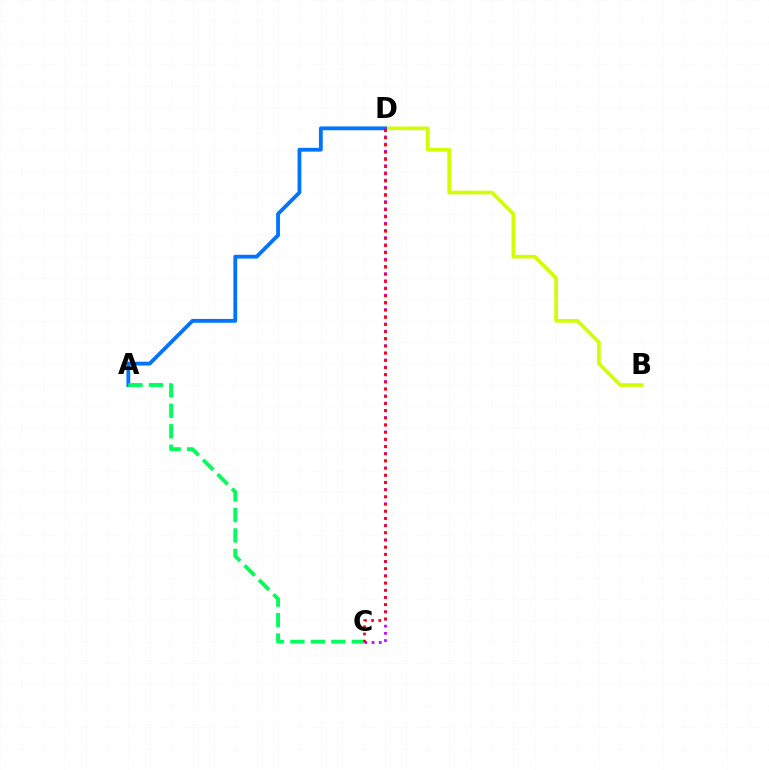{('B', 'D'): [{'color': '#d1ff00', 'line_style': 'solid', 'thickness': 2.63}], ('A', 'D'): [{'color': '#0074ff', 'line_style': 'solid', 'thickness': 2.75}], ('A', 'C'): [{'color': '#00ff5c', 'line_style': 'dashed', 'thickness': 2.78}], ('C', 'D'): [{'color': '#b900ff', 'line_style': 'dotted', 'thickness': 1.95}, {'color': '#ff0000', 'line_style': 'dotted', 'thickness': 1.95}]}